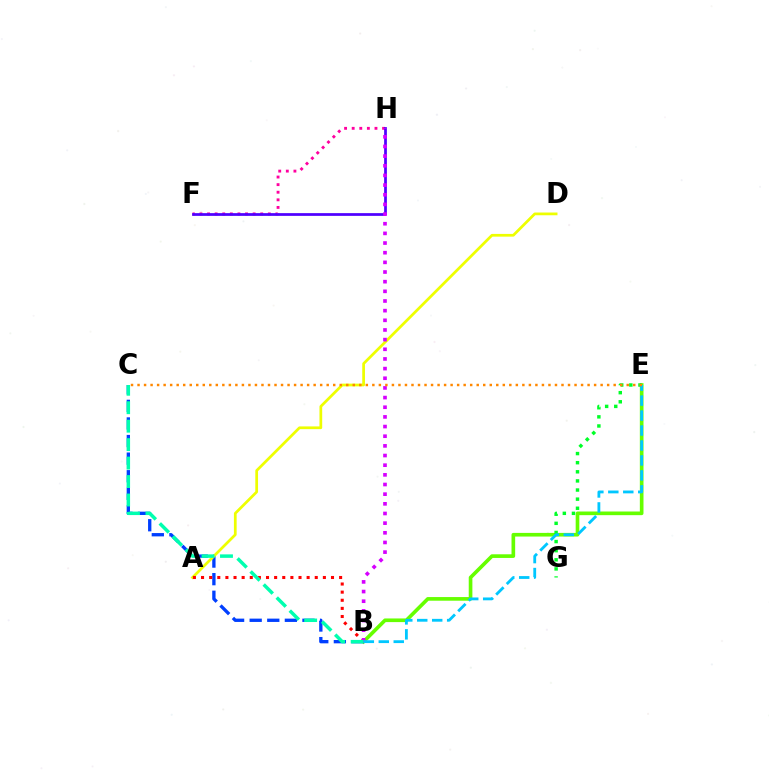{('B', 'E'): [{'color': '#66ff00', 'line_style': 'solid', 'thickness': 2.63}, {'color': '#00c7ff', 'line_style': 'dashed', 'thickness': 2.03}], ('B', 'C'): [{'color': '#003fff', 'line_style': 'dashed', 'thickness': 2.39}, {'color': '#00ffaf', 'line_style': 'dashed', 'thickness': 2.51}], ('A', 'D'): [{'color': '#eeff00', 'line_style': 'solid', 'thickness': 1.97}], ('F', 'H'): [{'color': '#ff00a0', 'line_style': 'dotted', 'thickness': 2.06}, {'color': '#4f00ff', 'line_style': 'solid', 'thickness': 1.97}], ('A', 'B'): [{'color': '#ff0000', 'line_style': 'dotted', 'thickness': 2.21}], ('B', 'H'): [{'color': '#d600ff', 'line_style': 'dotted', 'thickness': 2.62}], ('E', 'G'): [{'color': '#00ff27', 'line_style': 'dotted', 'thickness': 2.48}], ('C', 'E'): [{'color': '#ff8800', 'line_style': 'dotted', 'thickness': 1.77}]}